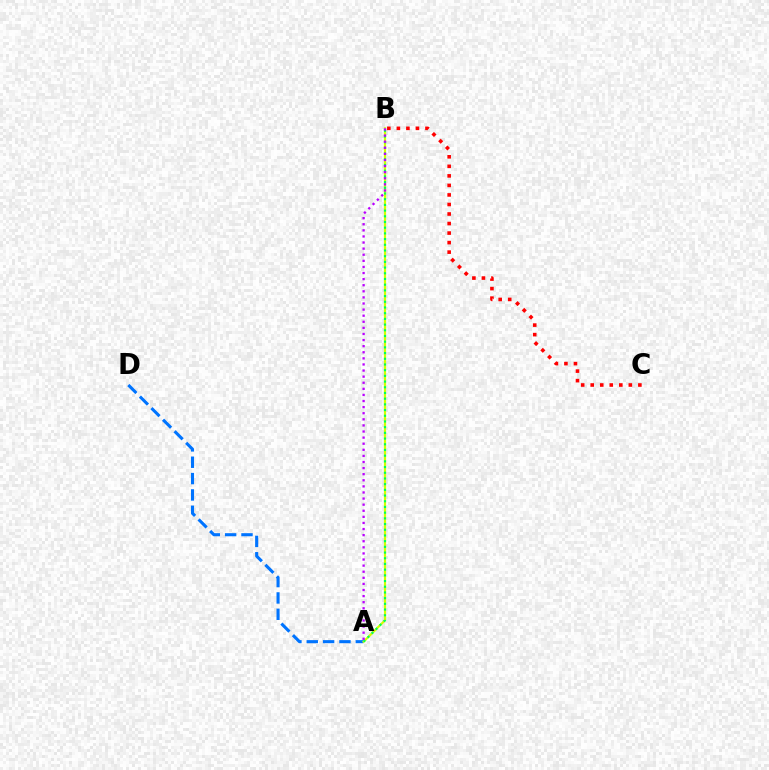{('A', 'D'): [{'color': '#0074ff', 'line_style': 'dashed', 'thickness': 2.22}], ('A', 'B'): [{'color': '#d1ff00', 'line_style': 'solid', 'thickness': 1.57}, {'color': '#00ff5c', 'line_style': 'dotted', 'thickness': 1.55}, {'color': '#b900ff', 'line_style': 'dotted', 'thickness': 1.66}], ('B', 'C'): [{'color': '#ff0000', 'line_style': 'dotted', 'thickness': 2.59}]}